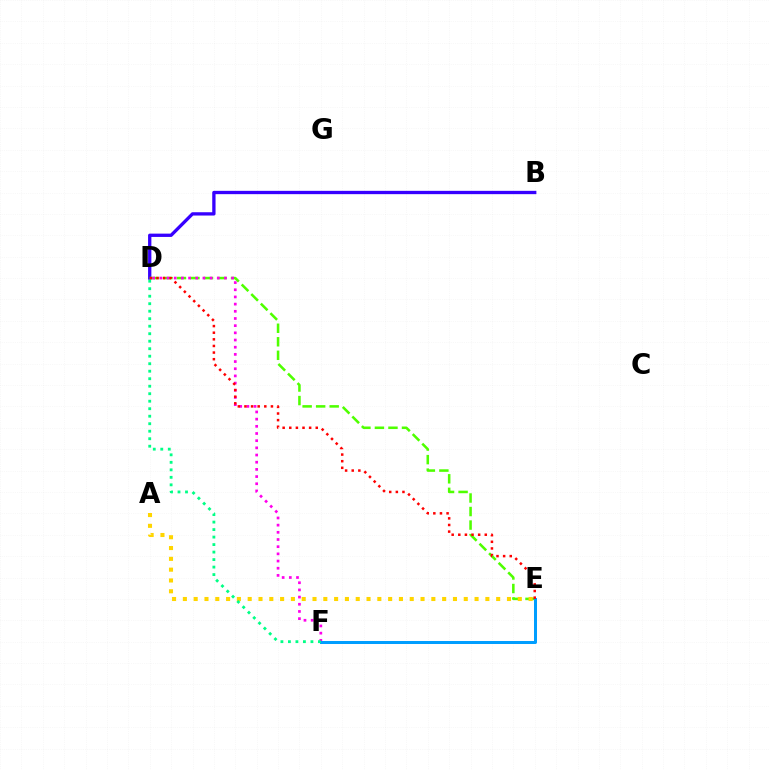{('B', 'D'): [{'color': '#3700ff', 'line_style': 'solid', 'thickness': 2.38}], ('D', 'E'): [{'color': '#4fff00', 'line_style': 'dashed', 'thickness': 1.84}, {'color': '#ff0000', 'line_style': 'dotted', 'thickness': 1.8}], ('D', 'F'): [{'color': '#ff00ed', 'line_style': 'dotted', 'thickness': 1.95}, {'color': '#00ff86', 'line_style': 'dotted', 'thickness': 2.04}], ('E', 'F'): [{'color': '#009eff', 'line_style': 'solid', 'thickness': 2.16}], ('A', 'E'): [{'color': '#ffd500', 'line_style': 'dotted', 'thickness': 2.94}]}